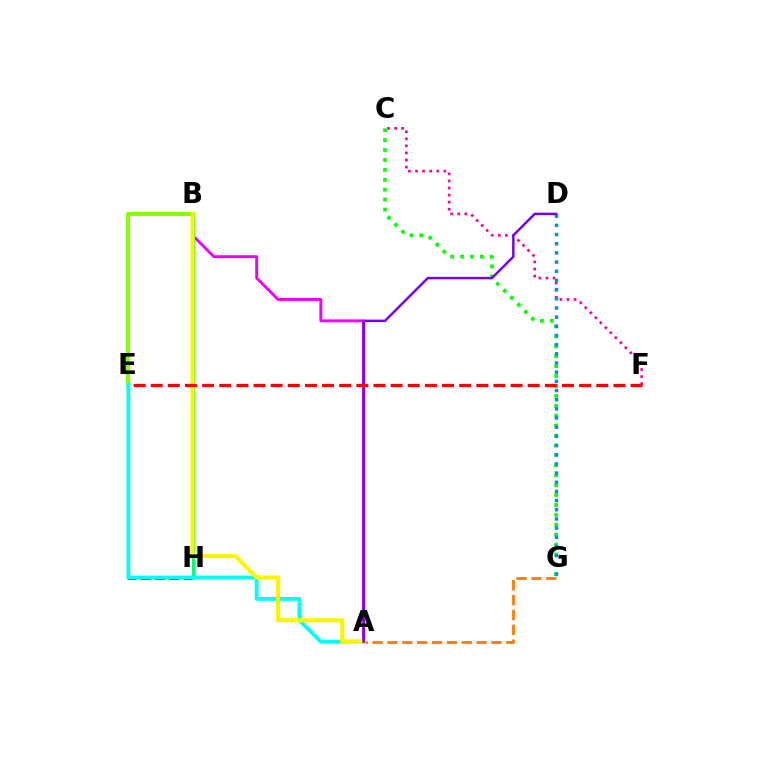{('B', 'E'): [{'color': '#84ff00', 'line_style': 'solid', 'thickness': 2.9}], ('A', 'G'): [{'color': '#ff7c00', 'line_style': 'dashed', 'thickness': 2.02}], ('E', 'H'): [{'color': '#0010ff', 'line_style': 'dashed', 'thickness': 1.94}], ('A', 'B'): [{'color': '#ee00ff', 'line_style': 'solid', 'thickness': 2.09}, {'color': '#fcf500', 'line_style': 'solid', 'thickness': 2.98}], ('B', 'H'): [{'color': '#00ff74', 'line_style': 'solid', 'thickness': 2.2}], ('C', 'F'): [{'color': '#ff0094', 'line_style': 'dotted', 'thickness': 1.92}], ('C', 'G'): [{'color': '#08ff00', 'line_style': 'dotted', 'thickness': 2.69}], ('A', 'E'): [{'color': '#00fff6', 'line_style': 'solid', 'thickness': 2.76}], ('D', 'G'): [{'color': '#008cff', 'line_style': 'dotted', 'thickness': 2.49}], ('A', 'D'): [{'color': '#7200ff', 'line_style': 'solid', 'thickness': 1.77}], ('E', 'F'): [{'color': '#ff0000', 'line_style': 'dashed', 'thickness': 2.33}]}